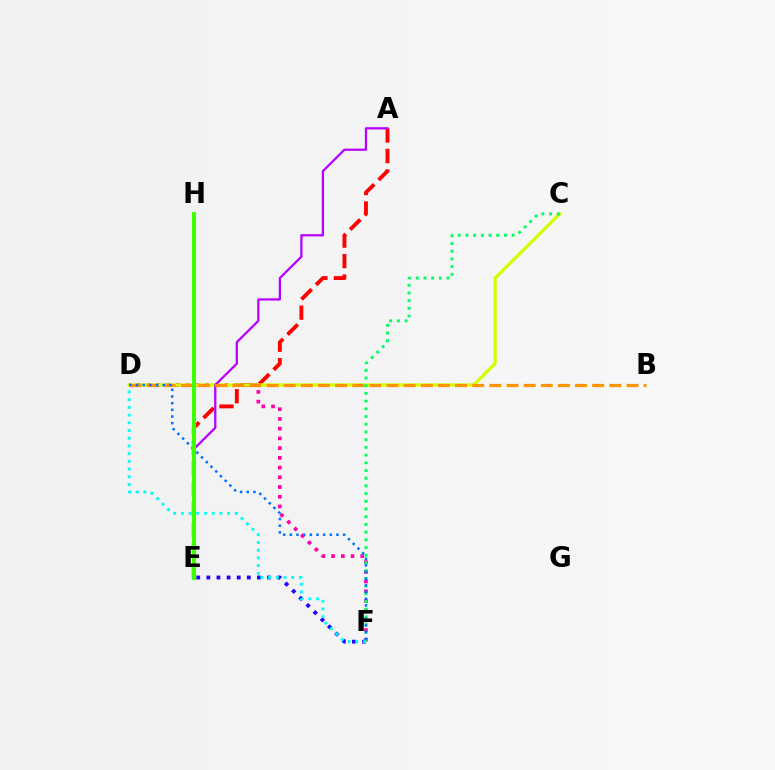{('A', 'E'): [{'color': '#ff0000', 'line_style': 'dashed', 'thickness': 2.79}, {'color': '#b900ff', 'line_style': 'solid', 'thickness': 1.63}], ('D', 'F'): [{'color': '#ff00ac', 'line_style': 'dotted', 'thickness': 2.64}, {'color': '#00fff6', 'line_style': 'dotted', 'thickness': 2.1}, {'color': '#0074ff', 'line_style': 'dotted', 'thickness': 1.81}], ('E', 'F'): [{'color': '#2500ff', 'line_style': 'dotted', 'thickness': 2.75}], ('C', 'D'): [{'color': '#d1ff00', 'line_style': 'solid', 'thickness': 2.33}], ('B', 'D'): [{'color': '#ff9400', 'line_style': 'dashed', 'thickness': 2.33}], ('C', 'F'): [{'color': '#00ff5c', 'line_style': 'dotted', 'thickness': 2.09}], ('E', 'H'): [{'color': '#3dff00', 'line_style': 'solid', 'thickness': 2.91}]}